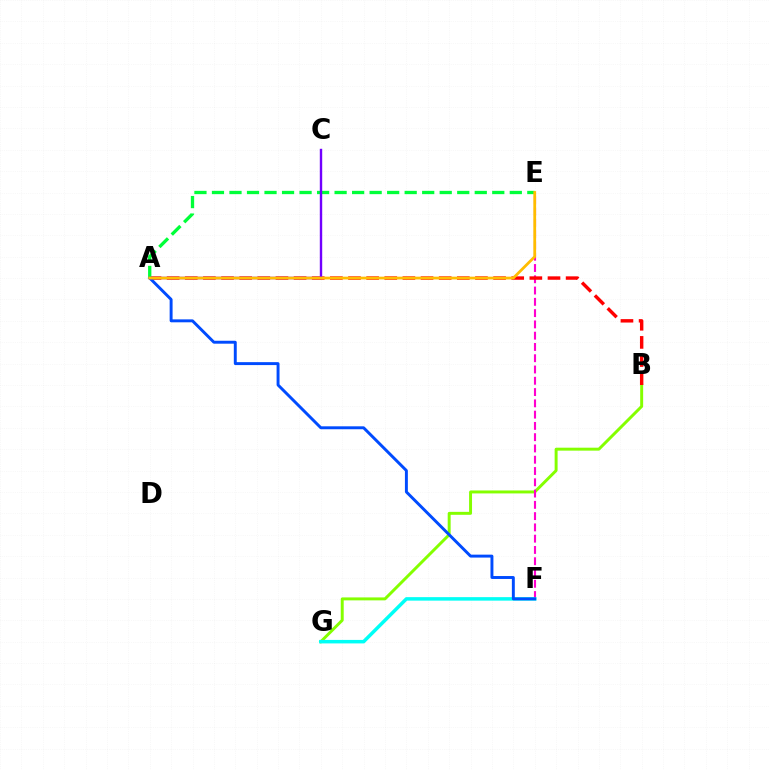{('B', 'G'): [{'color': '#84ff00', 'line_style': 'solid', 'thickness': 2.13}], ('E', 'F'): [{'color': '#ff00cf', 'line_style': 'dashed', 'thickness': 1.53}], ('A', 'B'): [{'color': '#ff0000', 'line_style': 'dashed', 'thickness': 2.46}], ('F', 'G'): [{'color': '#00fff6', 'line_style': 'solid', 'thickness': 2.52}], ('A', 'F'): [{'color': '#004bff', 'line_style': 'solid', 'thickness': 2.11}], ('A', 'E'): [{'color': '#00ff39', 'line_style': 'dashed', 'thickness': 2.38}, {'color': '#ffbd00', 'line_style': 'solid', 'thickness': 2.0}], ('A', 'C'): [{'color': '#7200ff', 'line_style': 'solid', 'thickness': 1.73}]}